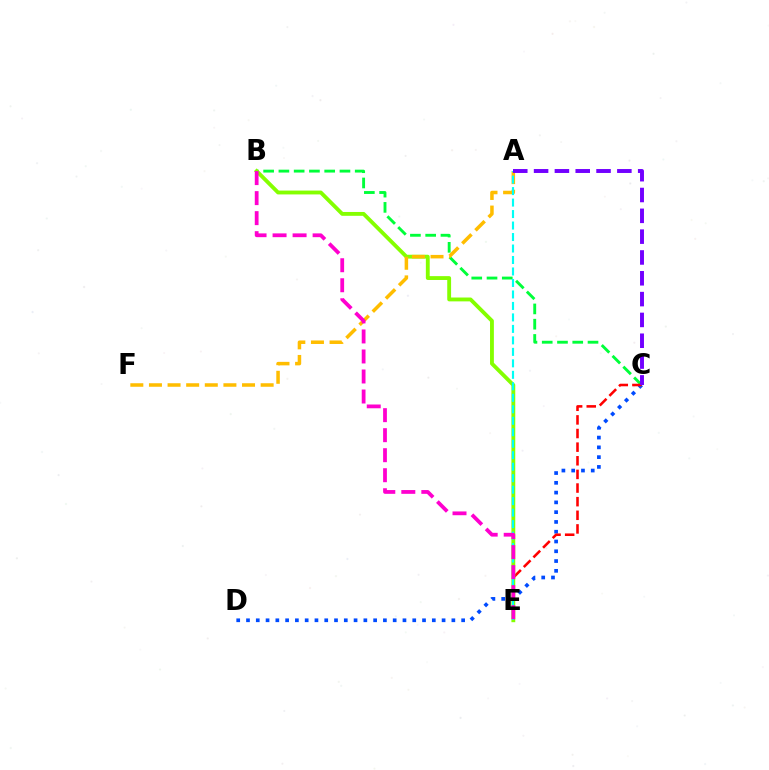{('B', 'C'): [{'color': '#00ff39', 'line_style': 'dashed', 'thickness': 2.07}], ('C', 'D'): [{'color': '#004bff', 'line_style': 'dotted', 'thickness': 2.66}], ('C', 'E'): [{'color': '#ff0000', 'line_style': 'dashed', 'thickness': 1.85}], ('B', 'E'): [{'color': '#84ff00', 'line_style': 'solid', 'thickness': 2.77}, {'color': '#ff00cf', 'line_style': 'dashed', 'thickness': 2.72}], ('A', 'F'): [{'color': '#ffbd00', 'line_style': 'dashed', 'thickness': 2.53}], ('A', 'E'): [{'color': '#00fff6', 'line_style': 'dashed', 'thickness': 1.56}], ('A', 'C'): [{'color': '#7200ff', 'line_style': 'dashed', 'thickness': 2.83}]}